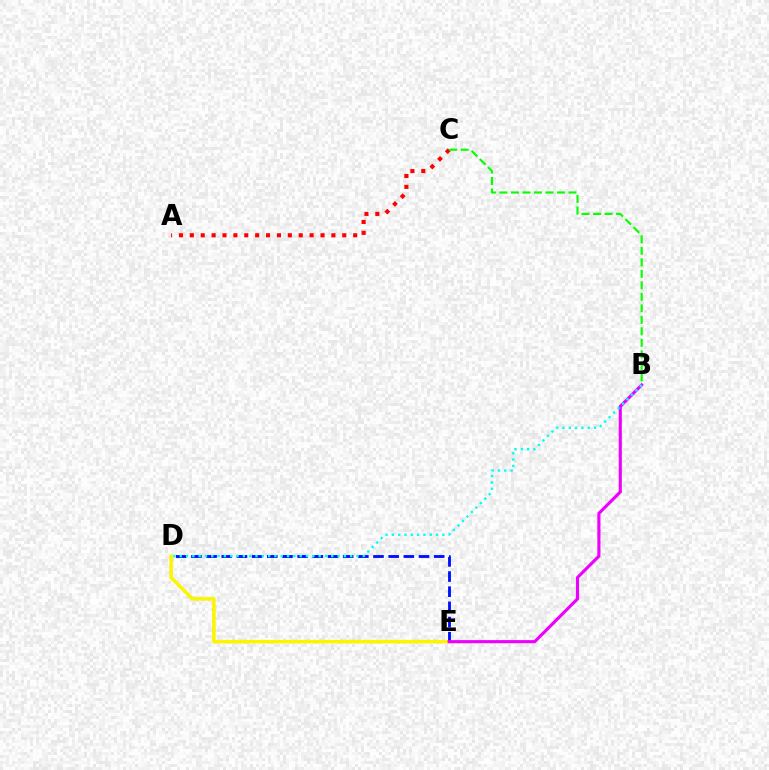{('A', 'C'): [{'color': '#ff0000', 'line_style': 'dotted', 'thickness': 2.96}], ('D', 'E'): [{'color': '#fcf500', 'line_style': 'solid', 'thickness': 2.56}, {'color': '#0010ff', 'line_style': 'dashed', 'thickness': 2.06}], ('B', 'C'): [{'color': '#08ff00', 'line_style': 'dashed', 'thickness': 1.56}], ('B', 'E'): [{'color': '#ee00ff', 'line_style': 'solid', 'thickness': 2.26}], ('B', 'D'): [{'color': '#00fff6', 'line_style': 'dotted', 'thickness': 1.72}]}